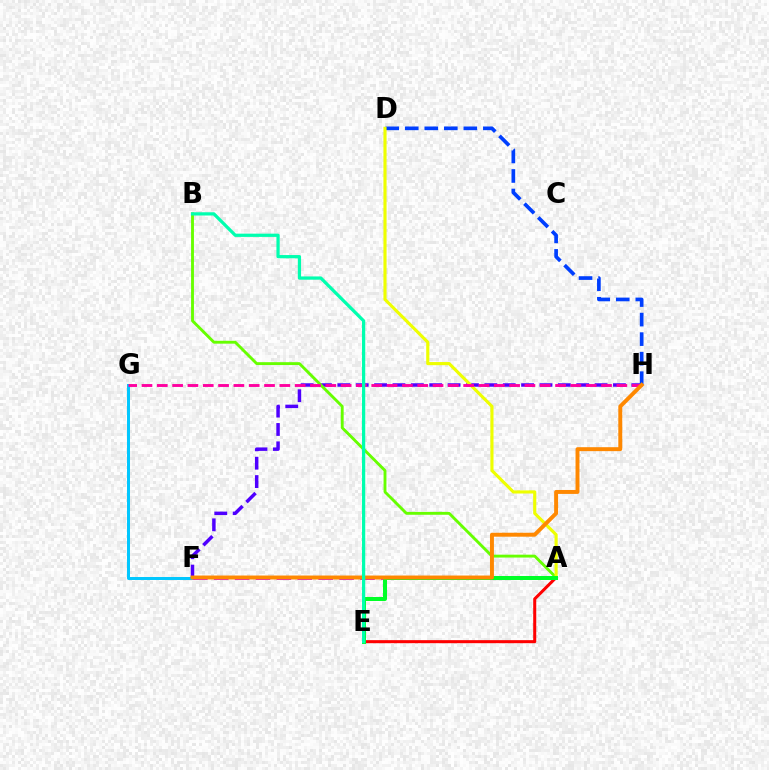{('F', 'G'): [{'color': '#00c7ff', 'line_style': 'solid', 'thickness': 2.14}], ('A', 'E'): [{'color': '#ff0000', 'line_style': 'solid', 'thickness': 2.18}, {'color': '#00ff27', 'line_style': 'solid', 'thickness': 2.87}], ('A', 'F'): [{'color': '#d600ff', 'line_style': 'dashed', 'thickness': 2.84}], ('F', 'H'): [{'color': '#4f00ff', 'line_style': 'dashed', 'thickness': 2.5}, {'color': '#ff8800', 'line_style': 'solid', 'thickness': 2.84}], ('D', 'H'): [{'color': '#003fff', 'line_style': 'dashed', 'thickness': 2.65}], ('A', 'B'): [{'color': '#66ff00', 'line_style': 'solid', 'thickness': 2.07}], ('A', 'D'): [{'color': '#eeff00', 'line_style': 'solid', 'thickness': 2.26}], ('G', 'H'): [{'color': '#ff00a0', 'line_style': 'dashed', 'thickness': 2.08}], ('B', 'E'): [{'color': '#00ffaf', 'line_style': 'solid', 'thickness': 2.33}]}